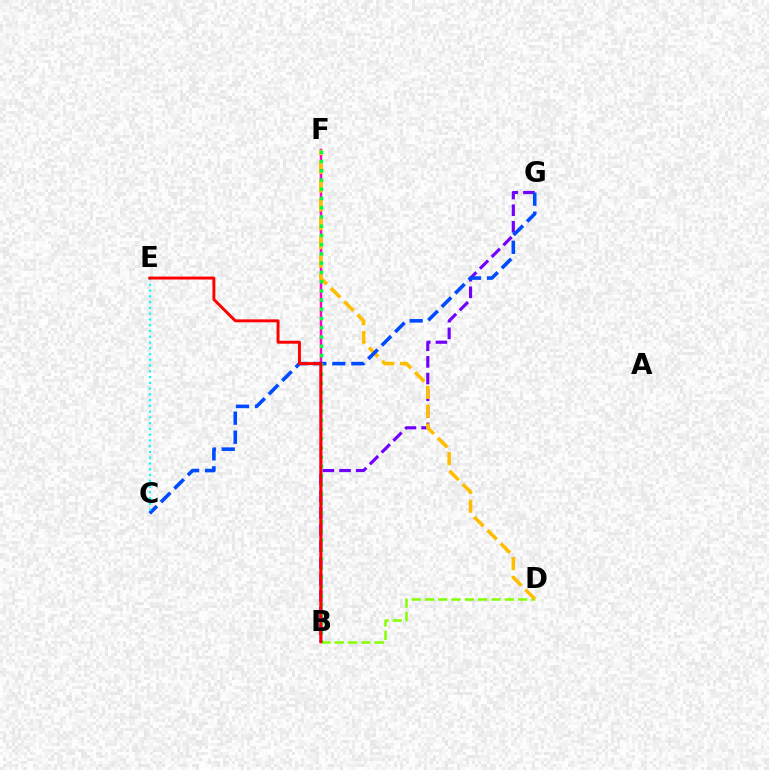{('B', 'F'): [{'color': '#ff00cf', 'line_style': 'solid', 'thickness': 1.78}, {'color': '#00ff39', 'line_style': 'dotted', 'thickness': 2.51}], ('B', 'G'): [{'color': '#7200ff', 'line_style': 'dashed', 'thickness': 2.26}], ('B', 'D'): [{'color': '#84ff00', 'line_style': 'dashed', 'thickness': 1.81}], ('D', 'F'): [{'color': '#ffbd00', 'line_style': 'dashed', 'thickness': 2.55}], ('C', 'G'): [{'color': '#004bff', 'line_style': 'dashed', 'thickness': 2.58}], ('C', 'E'): [{'color': '#00fff6', 'line_style': 'dotted', 'thickness': 1.57}], ('B', 'E'): [{'color': '#ff0000', 'line_style': 'solid', 'thickness': 2.1}]}